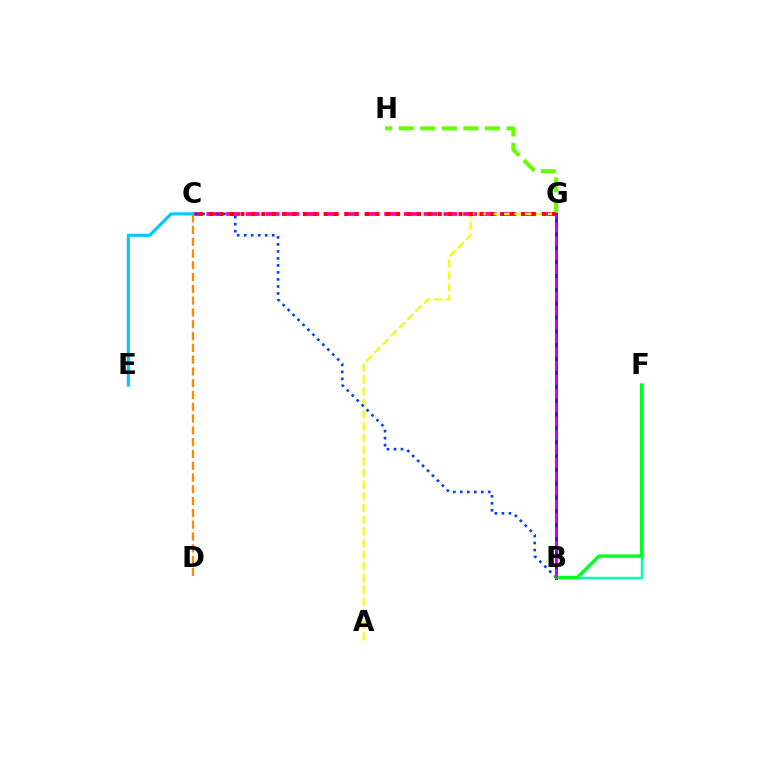{('C', 'G'): [{'color': '#ff00a0', 'line_style': 'dashed', 'thickness': 2.68}, {'color': '#ff0000', 'line_style': 'dotted', 'thickness': 2.82}], ('C', 'D'): [{'color': '#ff8800', 'line_style': 'dashed', 'thickness': 1.6}], ('A', 'G'): [{'color': '#eeff00', 'line_style': 'dashed', 'thickness': 1.59}], ('G', 'H'): [{'color': '#66ff00', 'line_style': 'dashed', 'thickness': 2.93}], ('B', 'F'): [{'color': '#00ffaf', 'line_style': 'solid', 'thickness': 1.79}, {'color': '#00ff27', 'line_style': 'solid', 'thickness': 2.43}], ('C', 'E'): [{'color': '#00c7ff', 'line_style': 'solid', 'thickness': 2.24}], ('B', 'C'): [{'color': '#003fff', 'line_style': 'dotted', 'thickness': 1.9}], ('B', 'G'): [{'color': '#4f00ff', 'line_style': 'solid', 'thickness': 2.13}, {'color': '#d600ff', 'line_style': 'dashed', 'thickness': 1.88}]}